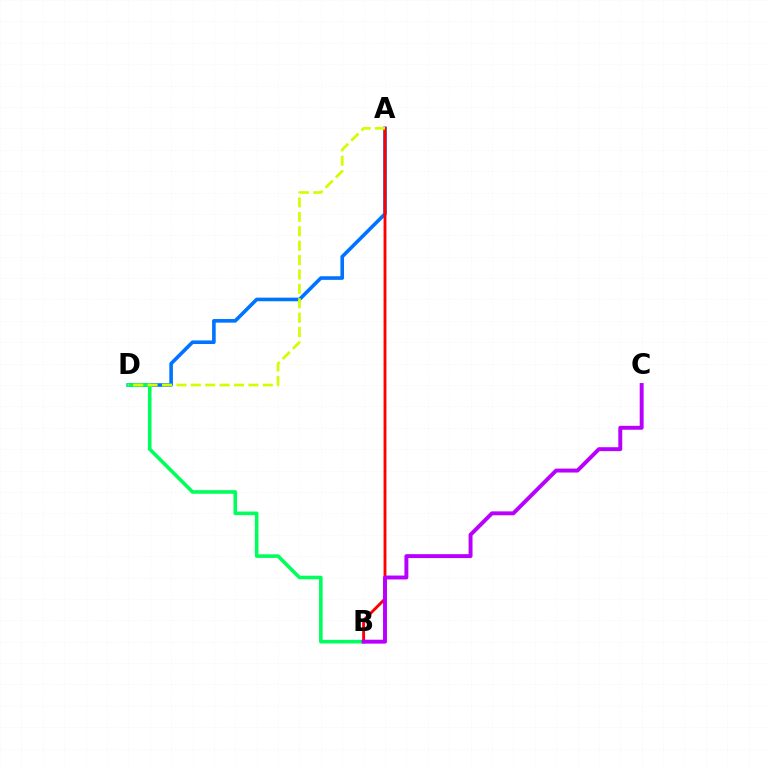{('A', 'D'): [{'color': '#0074ff', 'line_style': 'solid', 'thickness': 2.6}, {'color': '#d1ff00', 'line_style': 'dashed', 'thickness': 1.96}], ('B', 'D'): [{'color': '#00ff5c', 'line_style': 'solid', 'thickness': 2.59}], ('A', 'B'): [{'color': '#ff0000', 'line_style': 'solid', 'thickness': 2.08}], ('B', 'C'): [{'color': '#b900ff', 'line_style': 'solid', 'thickness': 2.82}]}